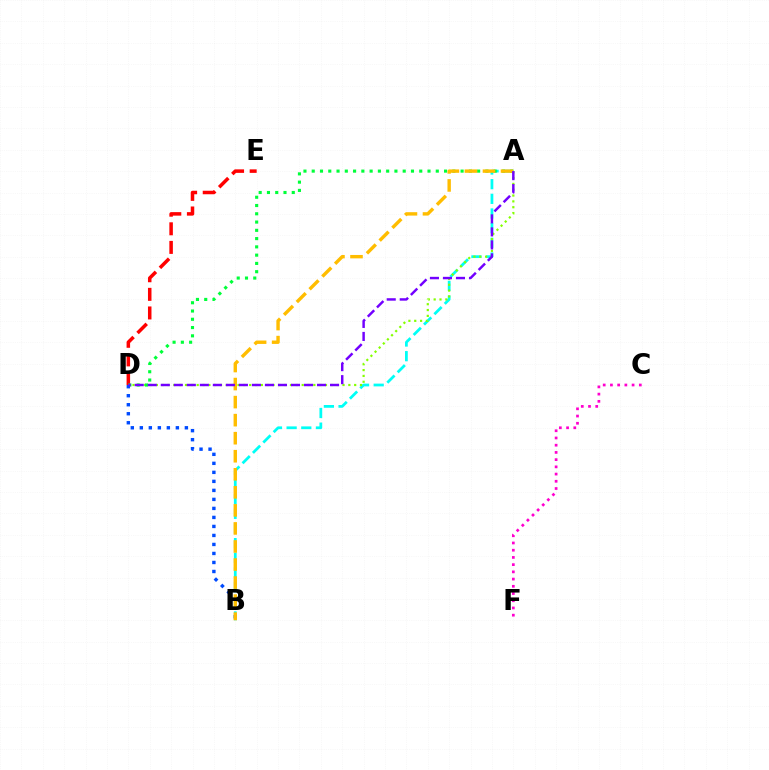{('D', 'E'): [{'color': '#ff0000', 'line_style': 'dashed', 'thickness': 2.53}], ('A', 'B'): [{'color': '#00fff6', 'line_style': 'dashed', 'thickness': 1.99}, {'color': '#ffbd00', 'line_style': 'dashed', 'thickness': 2.45}], ('C', 'F'): [{'color': '#ff00cf', 'line_style': 'dotted', 'thickness': 1.96}], ('A', 'D'): [{'color': '#84ff00', 'line_style': 'dotted', 'thickness': 1.58}, {'color': '#00ff39', 'line_style': 'dotted', 'thickness': 2.25}, {'color': '#7200ff', 'line_style': 'dashed', 'thickness': 1.77}], ('B', 'D'): [{'color': '#004bff', 'line_style': 'dotted', 'thickness': 2.45}]}